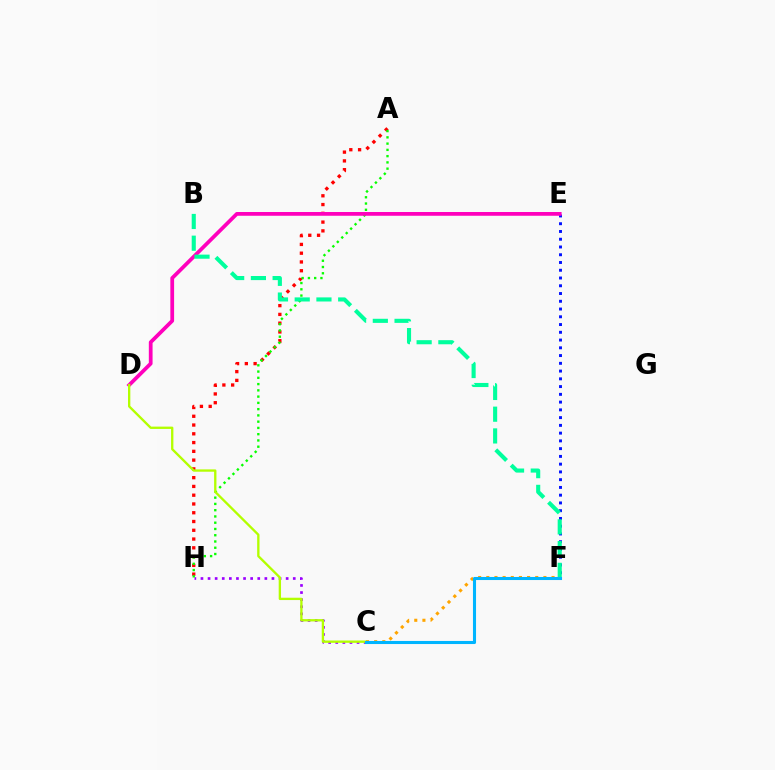{('A', 'H'): [{'color': '#ff0000', 'line_style': 'dotted', 'thickness': 2.38}, {'color': '#08ff00', 'line_style': 'dotted', 'thickness': 1.7}], ('C', 'H'): [{'color': '#9b00ff', 'line_style': 'dotted', 'thickness': 1.93}], ('E', 'F'): [{'color': '#0010ff', 'line_style': 'dotted', 'thickness': 2.11}], ('D', 'E'): [{'color': '#ff00bd', 'line_style': 'solid', 'thickness': 2.7}], ('C', 'F'): [{'color': '#ffa500', 'line_style': 'dotted', 'thickness': 2.22}, {'color': '#00b5ff', 'line_style': 'solid', 'thickness': 2.21}], ('C', 'D'): [{'color': '#b3ff00', 'line_style': 'solid', 'thickness': 1.68}], ('B', 'F'): [{'color': '#00ff9d', 'line_style': 'dashed', 'thickness': 2.95}]}